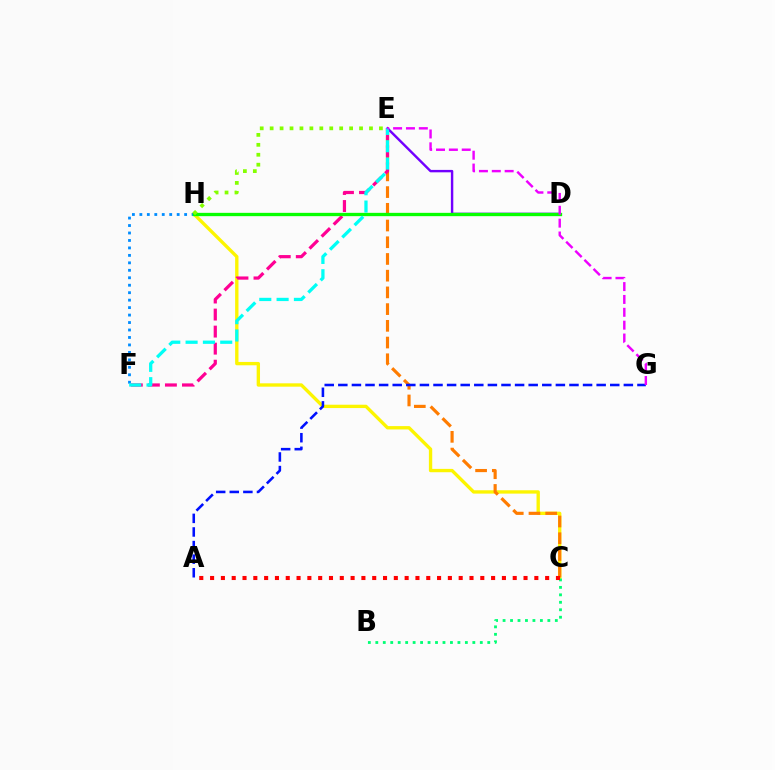{('C', 'H'): [{'color': '#fcf500', 'line_style': 'solid', 'thickness': 2.41}], ('C', 'E'): [{'color': '#ff7c00', 'line_style': 'dashed', 'thickness': 2.27}], ('F', 'H'): [{'color': '#008cff', 'line_style': 'dotted', 'thickness': 2.03}], ('B', 'C'): [{'color': '#00ff74', 'line_style': 'dotted', 'thickness': 2.03}], ('E', 'F'): [{'color': '#ff0094', 'line_style': 'dashed', 'thickness': 2.31}, {'color': '#00fff6', 'line_style': 'dashed', 'thickness': 2.35}], ('D', 'E'): [{'color': '#7200ff', 'line_style': 'solid', 'thickness': 1.74}], ('D', 'H'): [{'color': '#08ff00', 'line_style': 'solid', 'thickness': 2.38}], ('A', 'G'): [{'color': '#0010ff', 'line_style': 'dashed', 'thickness': 1.85}], ('E', 'G'): [{'color': '#ee00ff', 'line_style': 'dashed', 'thickness': 1.75}], ('A', 'C'): [{'color': '#ff0000', 'line_style': 'dotted', 'thickness': 2.94}], ('E', 'H'): [{'color': '#84ff00', 'line_style': 'dotted', 'thickness': 2.7}]}